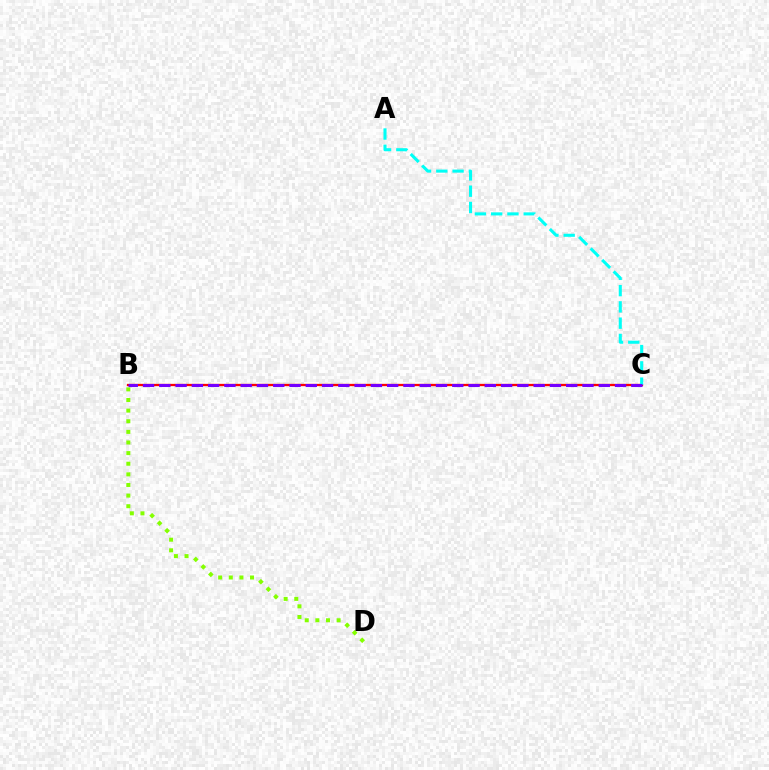{('B', 'C'): [{'color': '#ff0000', 'line_style': 'solid', 'thickness': 1.65}, {'color': '#7200ff', 'line_style': 'dashed', 'thickness': 2.21}], ('B', 'D'): [{'color': '#84ff00', 'line_style': 'dotted', 'thickness': 2.89}], ('A', 'C'): [{'color': '#00fff6', 'line_style': 'dashed', 'thickness': 2.21}]}